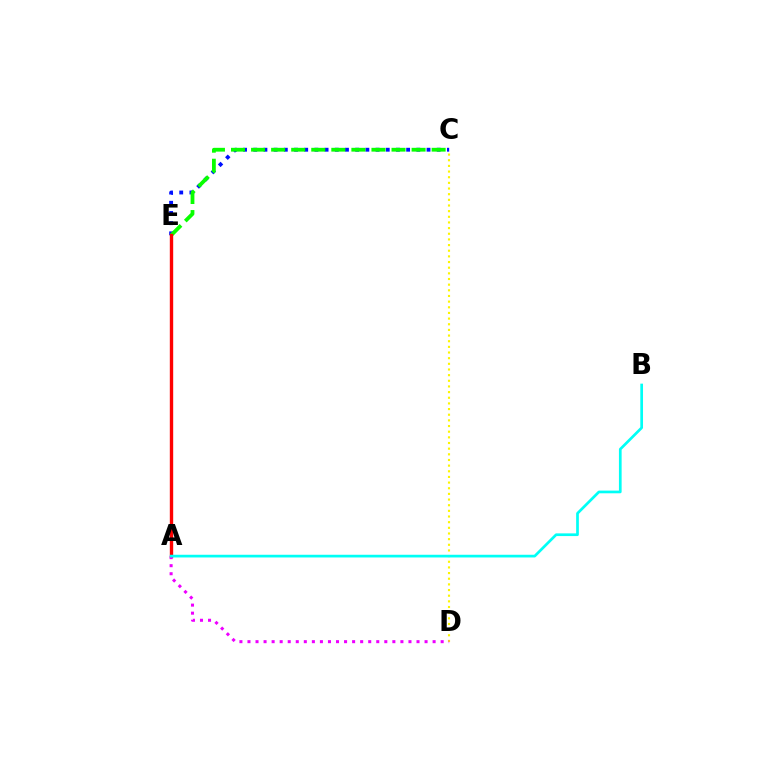{('C', 'E'): [{'color': '#0010ff', 'line_style': 'dotted', 'thickness': 2.77}, {'color': '#08ff00', 'line_style': 'dashed', 'thickness': 2.73}], ('C', 'D'): [{'color': '#fcf500', 'line_style': 'dotted', 'thickness': 1.54}], ('A', 'E'): [{'color': '#ff0000', 'line_style': 'solid', 'thickness': 2.43}], ('A', 'D'): [{'color': '#ee00ff', 'line_style': 'dotted', 'thickness': 2.19}], ('A', 'B'): [{'color': '#00fff6', 'line_style': 'solid', 'thickness': 1.94}]}